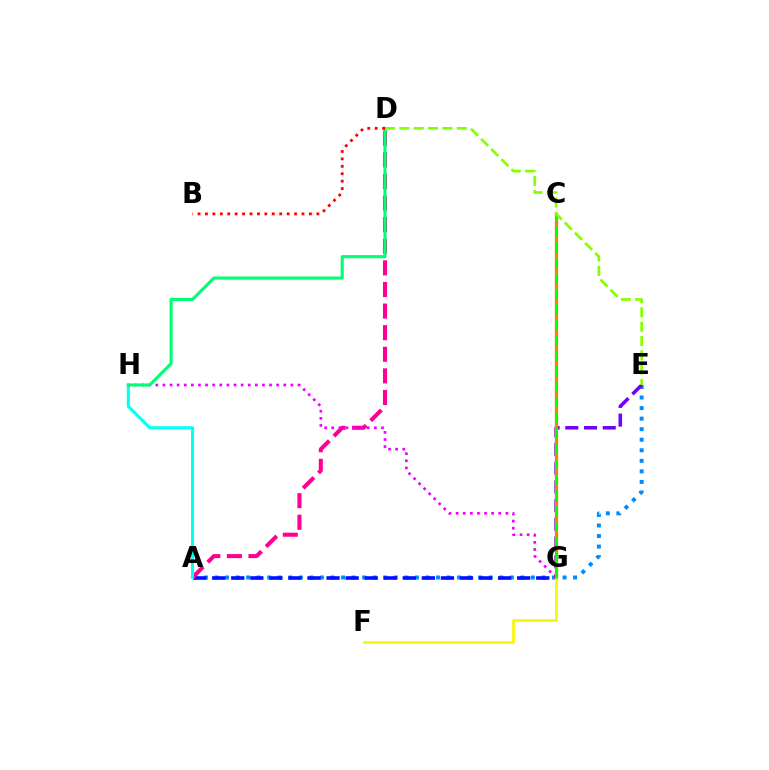{('A', 'E'): [{'color': '#008cff', 'line_style': 'dotted', 'thickness': 2.87}], ('A', 'G'): [{'color': '#0010ff', 'line_style': 'dashed', 'thickness': 2.59}], ('A', 'D'): [{'color': '#ff0094', 'line_style': 'dashed', 'thickness': 2.93}], ('A', 'H'): [{'color': '#00fff6', 'line_style': 'solid', 'thickness': 2.2}], ('G', 'H'): [{'color': '#ee00ff', 'line_style': 'dotted', 'thickness': 1.93}], ('D', 'H'): [{'color': '#00ff74', 'line_style': 'solid', 'thickness': 2.25}], ('E', 'G'): [{'color': '#7200ff', 'line_style': 'dashed', 'thickness': 2.54}], ('C', 'G'): [{'color': '#ff7c00', 'line_style': 'solid', 'thickness': 2.37}, {'color': '#08ff00', 'line_style': 'dashed', 'thickness': 2.11}], ('F', 'G'): [{'color': '#fcf500', 'line_style': 'solid', 'thickness': 1.93}], ('D', 'E'): [{'color': '#84ff00', 'line_style': 'dashed', 'thickness': 1.95}], ('B', 'D'): [{'color': '#ff0000', 'line_style': 'dotted', 'thickness': 2.02}]}